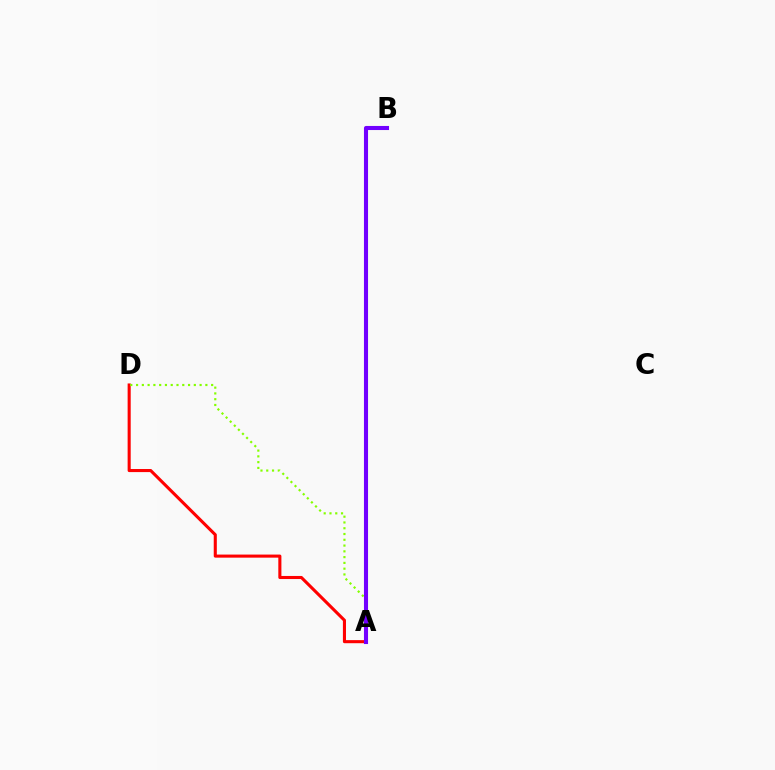{('A', 'D'): [{'color': '#ff0000', 'line_style': 'solid', 'thickness': 2.22}, {'color': '#84ff00', 'line_style': 'dotted', 'thickness': 1.57}], ('A', 'B'): [{'color': '#00fff6', 'line_style': 'dotted', 'thickness': 2.14}, {'color': '#7200ff', 'line_style': 'solid', 'thickness': 2.94}]}